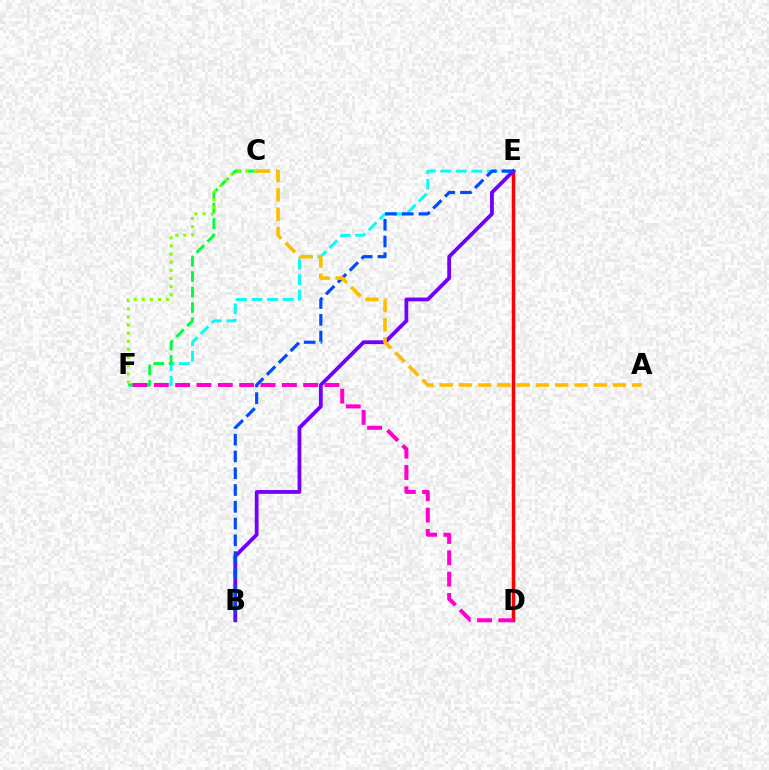{('E', 'F'): [{'color': '#00fff6', 'line_style': 'dashed', 'thickness': 2.11}], ('D', 'E'): [{'color': '#ff0000', 'line_style': 'solid', 'thickness': 2.51}], ('B', 'E'): [{'color': '#7200ff', 'line_style': 'solid', 'thickness': 2.73}, {'color': '#004bff', 'line_style': 'dashed', 'thickness': 2.28}], ('C', 'F'): [{'color': '#00ff39', 'line_style': 'dashed', 'thickness': 2.1}, {'color': '#84ff00', 'line_style': 'dotted', 'thickness': 2.21}], ('D', 'F'): [{'color': '#ff00cf', 'line_style': 'dashed', 'thickness': 2.9}], ('A', 'C'): [{'color': '#ffbd00', 'line_style': 'dashed', 'thickness': 2.62}]}